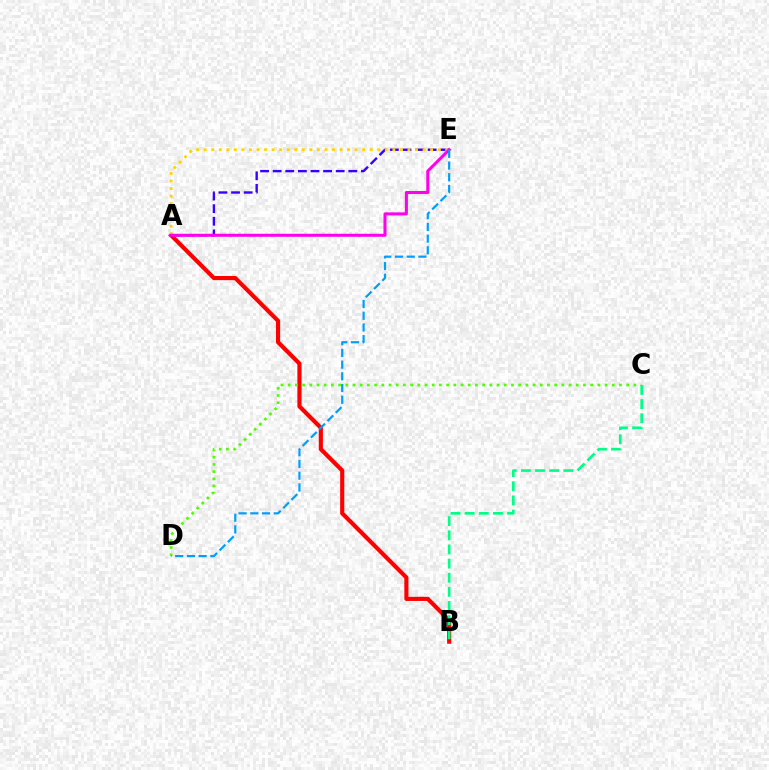{('A', 'E'): [{'color': '#3700ff', 'line_style': 'dashed', 'thickness': 1.71}, {'color': '#ffd500', 'line_style': 'dotted', 'thickness': 2.05}, {'color': '#ff00ed', 'line_style': 'solid', 'thickness': 2.19}], ('A', 'B'): [{'color': '#ff0000', 'line_style': 'solid', 'thickness': 2.98}], ('C', 'D'): [{'color': '#4fff00', 'line_style': 'dotted', 'thickness': 1.96}], ('D', 'E'): [{'color': '#009eff', 'line_style': 'dashed', 'thickness': 1.59}], ('B', 'C'): [{'color': '#00ff86', 'line_style': 'dashed', 'thickness': 1.92}]}